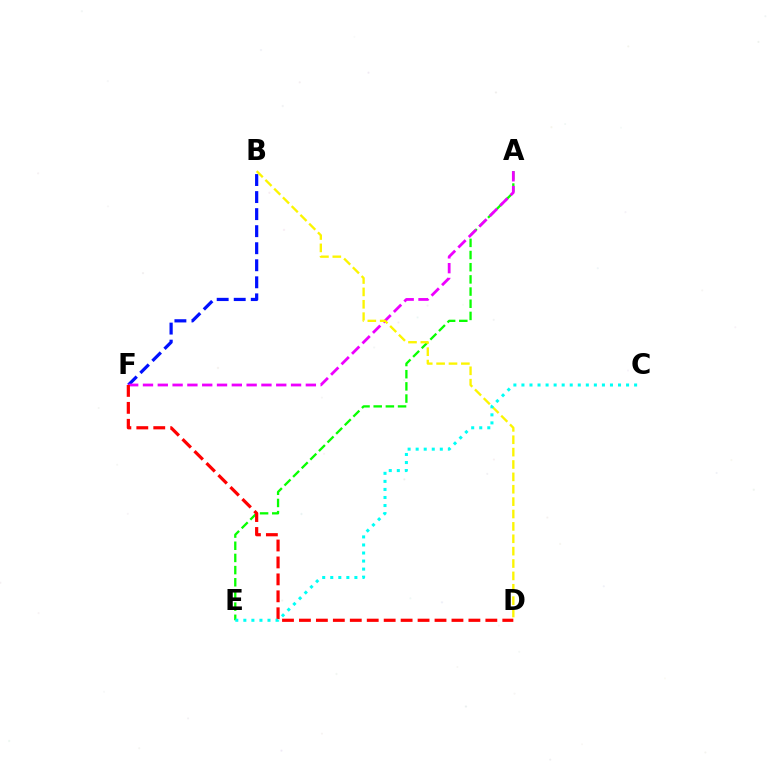{('A', 'E'): [{'color': '#08ff00', 'line_style': 'dashed', 'thickness': 1.65}], ('B', 'F'): [{'color': '#0010ff', 'line_style': 'dashed', 'thickness': 2.32}], ('A', 'F'): [{'color': '#ee00ff', 'line_style': 'dashed', 'thickness': 2.01}], ('D', 'F'): [{'color': '#ff0000', 'line_style': 'dashed', 'thickness': 2.3}], ('B', 'D'): [{'color': '#fcf500', 'line_style': 'dashed', 'thickness': 1.68}], ('C', 'E'): [{'color': '#00fff6', 'line_style': 'dotted', 'thickness': 2.19}]}